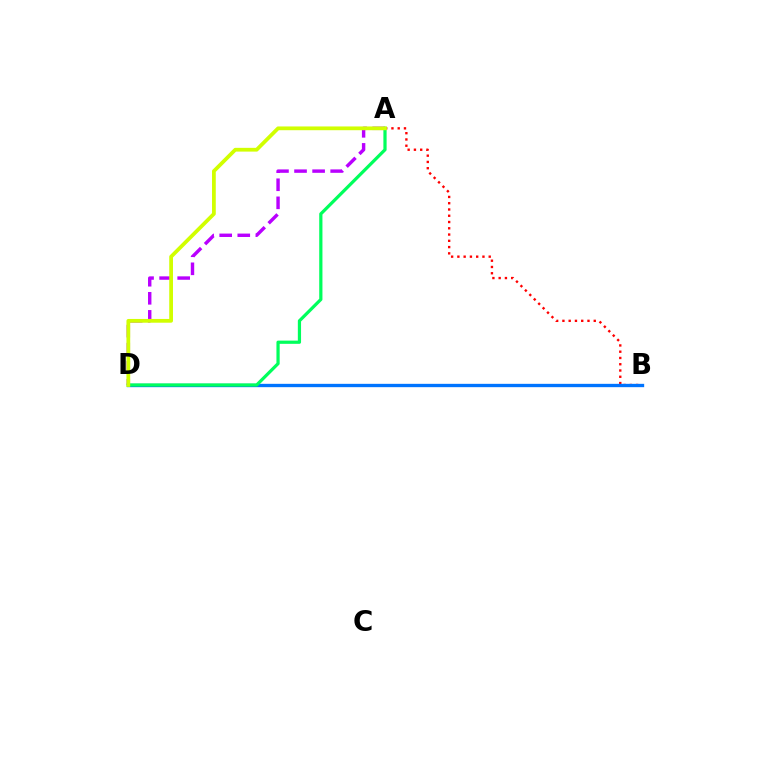{('A', 'B'): [{'color': '#ff0000', 'line_style': 'dotted', 'thickness': 1.7}], ('A', 'D'): [{'color': '#b900ff', 'line_style': 'dashed', 'thickness': 2.45}, {'color': '#00ff5c', 'line_style': 'solid', 'thickness': 2.32}, {'color': '#d1ff00', 'line_style': 'solid', 'thickness': 2.71}], ('B', 'D'): [{'color': '#0074ff', 'line_style': 'solid', 'thickness': 2.4}]}